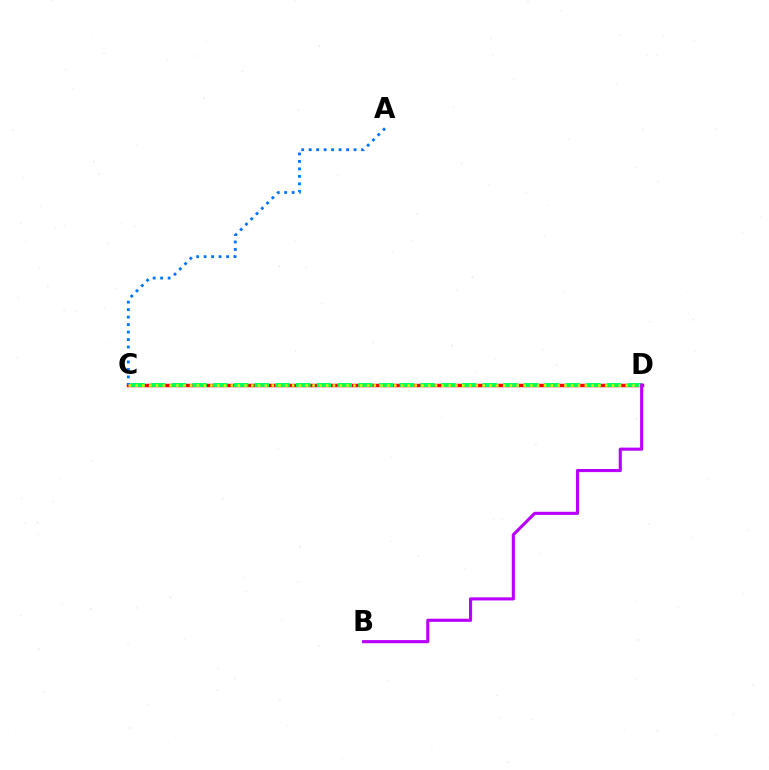{('C', 'D'): [{'color': '#ff0000', 'line_style': 'solid', 'thickness': 2.49}, {'color': '#00ff5c', 'line_style': 'dashed', 'thickness': 2.81}, {'color': '#d1ff00', 'line_style': 'dotted', 'thickness': 1.85}], ('A', 'C'): [{'color': '#0074ff', 'line_style': 'dotted', 'thickness': 2.03}], ('B', 'D'): [{'color': '#b900ff', 'line_style': 'solid', 'thickness': 2.24}]}